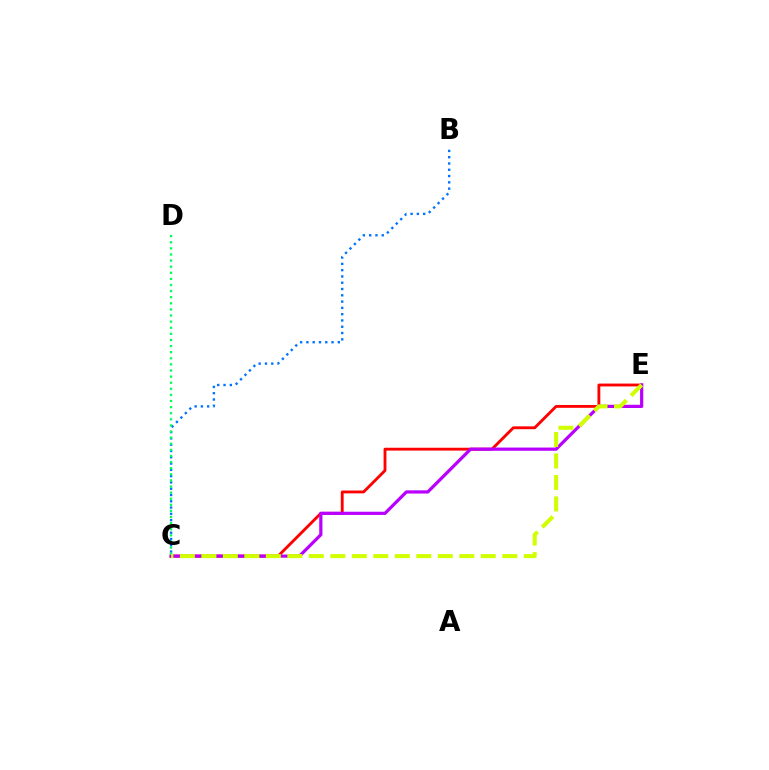{('B', 'C'): [{'color': '#0074ff', 'line_style': 'dotted', 'thickness': 1.71}], ('C', 'E'): [{'color': '#ff0000', 'line_style': 'solid', 'thickness': 2.05}, {'color': '#b900ff', 'line_style': 'solid', 'thickness': 2.31}, {'color': '#d1ff00', 'line_style': 'dashed', 'thickness': 2.92}], ('C', 'D'): [{'color': '#00ff5c', 'line_style': 'dotted', 'thickness': 1.66}]}